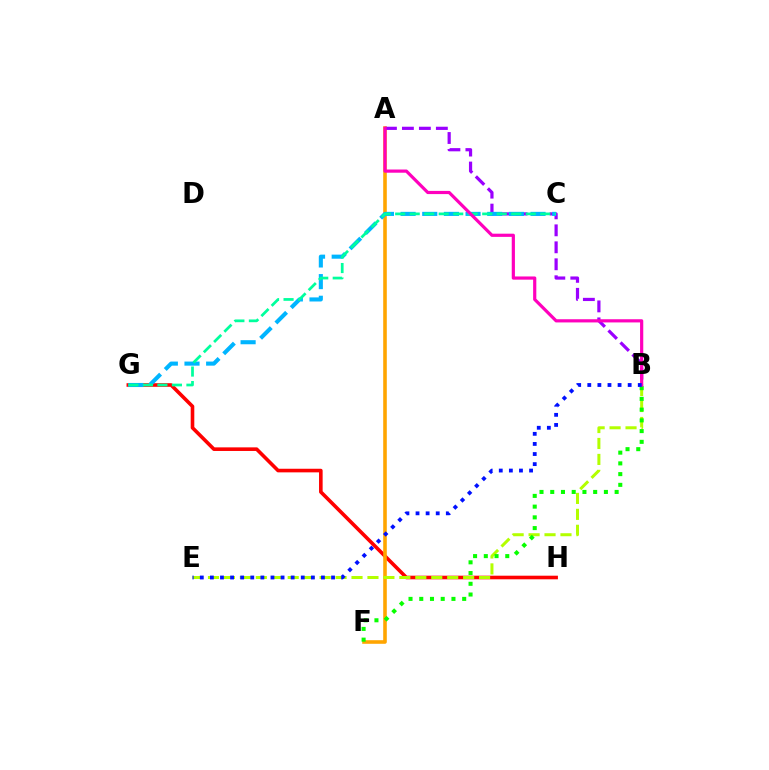{('G', 'H'): [{'color': '#ff0000', 'line_style': 'solid', 'thickness': 2.6}], ('A', 'F'): [{'color': '#ffa500', 'line_style': 'solid', 'thickness': 2.59}], ('B', 'E'): [{'color': '#b3ff00', 'line_style': 'dashed', 'thickness': 2.17}, {'color': '#0010ff', 'line_style': 'dotted', 'thickness': 2.74}], ('A', 'B'): [{'color': '#9b00ff', 'line_style': 'dashed', 'thickness': 2.31}, {'color': '#ff00bd', 'line_style': 'solid', 'thickness': 2.3}], ('C', 'G'): [{'color': '#00b5ff', 'line_style': 'dashed', 'thickness': 2.94}, {'color': '#00ff9d', 'line_style': 'dashed', 'thickness': 1.97}], ('B', 'F'): [{'color': '#08ff00', 'line_style': 'dotted', 'thickness': 2.92}]}